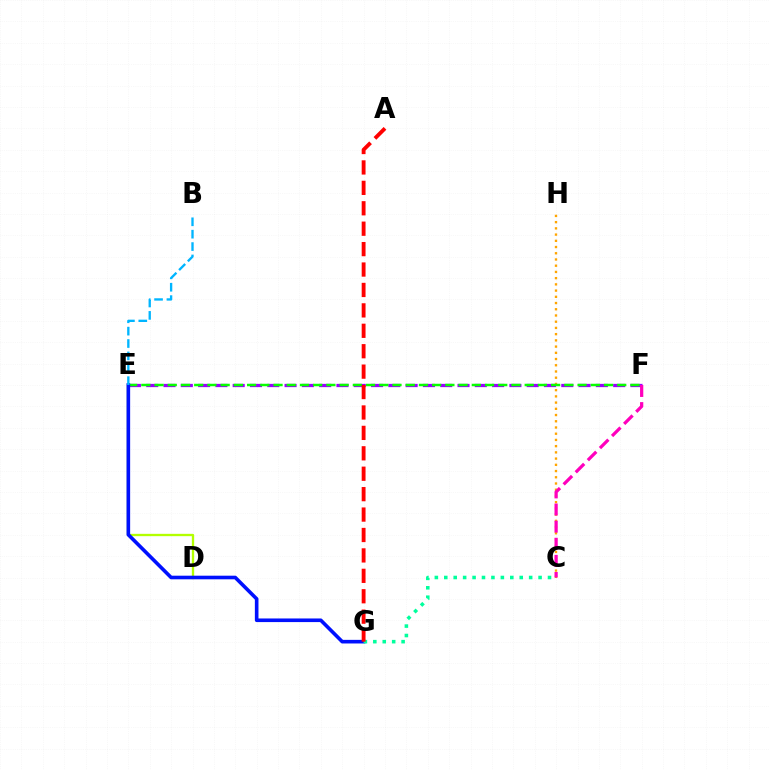{('C', 'H'): [{'color': '#ffa500', 'line_style': 'dotted', 'thickness': 1.69}], ('E', 'F'): [{'color': '#9b00ff', 'line_style': 'dashed', 'thickness': 2.35}, {'color': '#08ff00', 'line_style': 'dashed', 'thickness': 1.8}], ('D', 'E'): [{'color': '#b3ff00', 'line_style': 'solid', 'thickness': 1.68}], ('E', 'G'): [{'color': '#0010ff', 'line_style': 'solid', 'thickness': 2.6}], ('C', 'G'): [{'color': '#00ff9d', 'line_style': 'dotted', 'thickness': 2.56}], ('B', 'E'): [{'color': '#00b5ff', 'line_style': 'dashed', 'thickness': 1.68}], ('C', 'F'): [{'color': '#ff00bd', 'line_style': 'dashed', 'thickness': 2.32}], ('A', 'G'): [{'color': '#ff0000', 'line_style': 'dashed', 'thickness': 2.77}]}